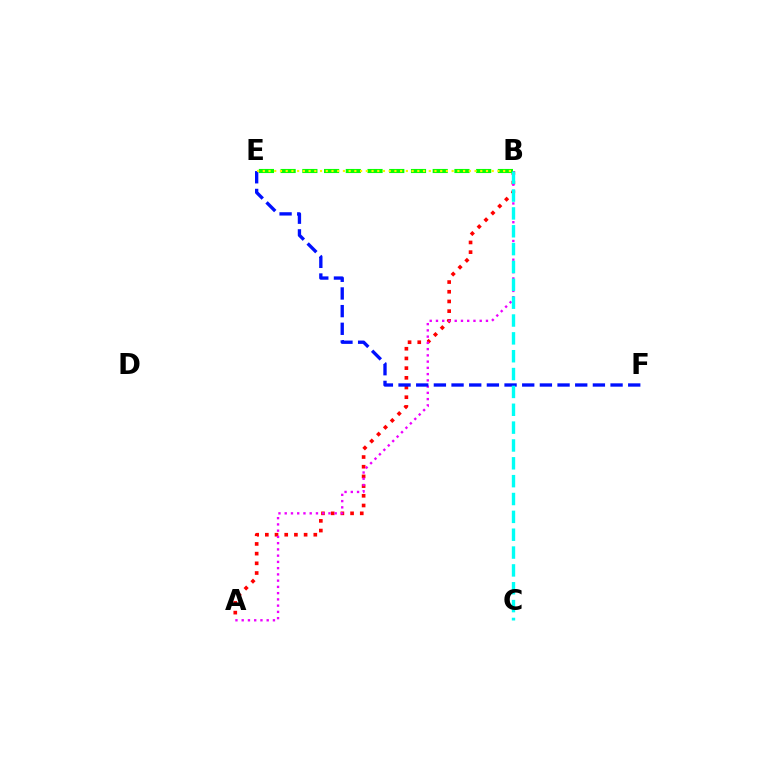{('A', 'B'): [{'color': '#ff0000', 'line_style': 'dotted', 'thickness': 2.63}, {'color': '#ee00ff', 'line_style': 'dotted', 'thickness': 1.7}], ('E', 'F'): [{'color': '#0010ff', 'line_style': 'dashed', 'thickness': 2.4}], ('B', 'E'): [{'color': '#08ff00', 'line_style': 'dashed', 'thickness': 2.95}, {'color': '#fcf500', 'line_style': 'dotted', 'thickness': 1.55}], ('B', 'C'): [{'color': '#00fff6', 'line_style': 'dashed', 'thickness': 2.42}]}